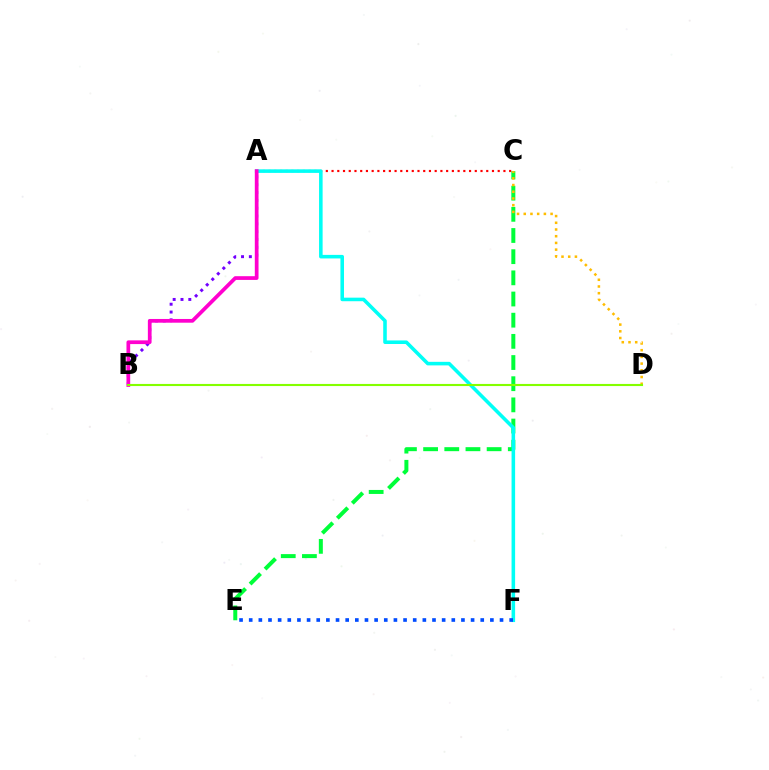{('A', 'B'): [{'color': '#7200ff', 'line_style': 'dotted', 'thickness': 2.13}, {'color': '#ff00cf', 'line_style': 'solid', 'thickness': 2.68}], ('C', 'E'): [{'color': '#00ff39', 'line_style': 'dashed', 'thickness': 2.88}], ('A', 'C'): [{'color': '#ff0000', 'line_style': 'dotted', 'thickness': 1.56}], ('C', 'D'): [{'color': '#ffbd00', 'line_style': 'dotted', 'thickness': 1.82}], ('A', 'F'): [{'color': '#00fff6', 'line_style': 'solid', 'thickness': 2.56}], ('B', 'D'): [{'color': '#84ff00', 'line_style': 'solid', 'thickness': 1.53}], ('E', 'F'): [{'color': '#004bff', 'line_style': 'dotted', 'thickness': 2.62}]}